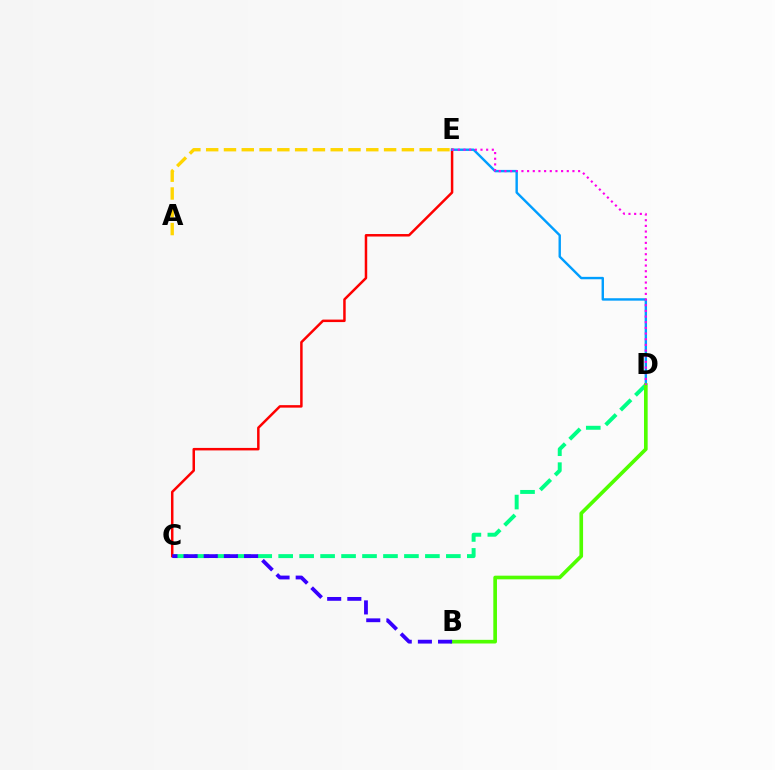{('C', 'E'): [{'color': '#ff0000', 'line_style': 'solid', 'thickness': 1.79}], ('D', 'E'): [{'color': '#009eff', 'line_style': 'solid', 'thickness': 1.73}, {'color': '#ff00ed', 'line_style': 'dotted', 'thickness': 1.54}], ('C', 'D'): [{'color': '#00ff86', 'line_style': 'dashed', 'thickness': 2.85}], ('B', 'D'): [{'color': '#4fff00', 'line_style': 'solid', 'thickness': 2.63}], ('B', 'C'): [{'color': '#3700ff', 'line_style': 'dashed', 'thickness': 2.74}], ('A', 'E'): [{'color': '#ffd500', 'line_style': 'dashed', 'thickness': 2.42}]}